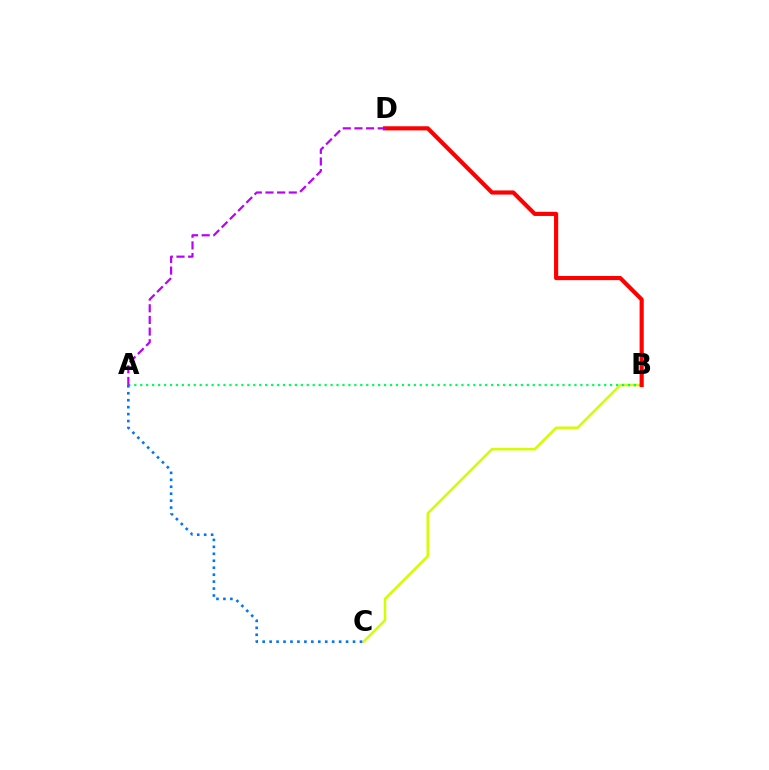{('B', 'C'): [{'color': '#d1ff00', 'line_style': 'solid', 'thickness': 1.81}], ('A', 'B'): [{'color': '#00ff5c', 'line_style': 'dotted', 'thickness': 1.62}], ('B', 'D'): [{'color': '#ff0000', 'line_style': 'solid', 'thickness': 2.99}], ('A', 'C'): [{'color': '#0074ff', 'line_style': 'dotted', 'thickness': 1.89}], ('A', 'D'): [{'color': '#b900ff', 'line_style': 'dashed', 'thickness': 1.58}]}